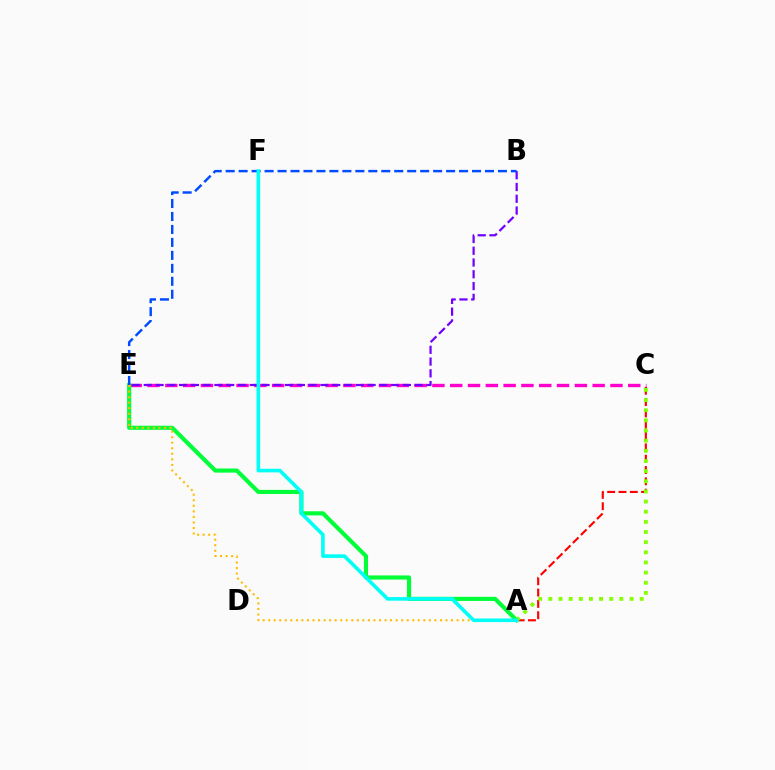{('C', 'E'): [{'color': '#ff00cf', 'line_style': 'dashed', 'thickness': 2.42}], ('A', 'E'): [{'color': '#00ff39', 'line_style': 'solid', 'thickness': 2.97}, {'color': '#ffbd00', 'line_style': 'dotted', 'thickness': 1.51}], ('A', 'C'): [{'color': '#ff0000', 'line_style': 'dashed', 'thickness': 1.54}, {'color': '#84ff00', 'line_style': 'dotted', 'thickness': 2.76}], ('B', 'E'): [{'color': '#7200ff', 'line_style': 'dashed', 'thickness': 1.6}, {'color': '#004bff', 'line_style': 'dashed', 'thickness': 1.76}], ('A', 'F'): [{'color': '#00fff6', 'line_style': 'solid', 'thickness': 2.6}]}